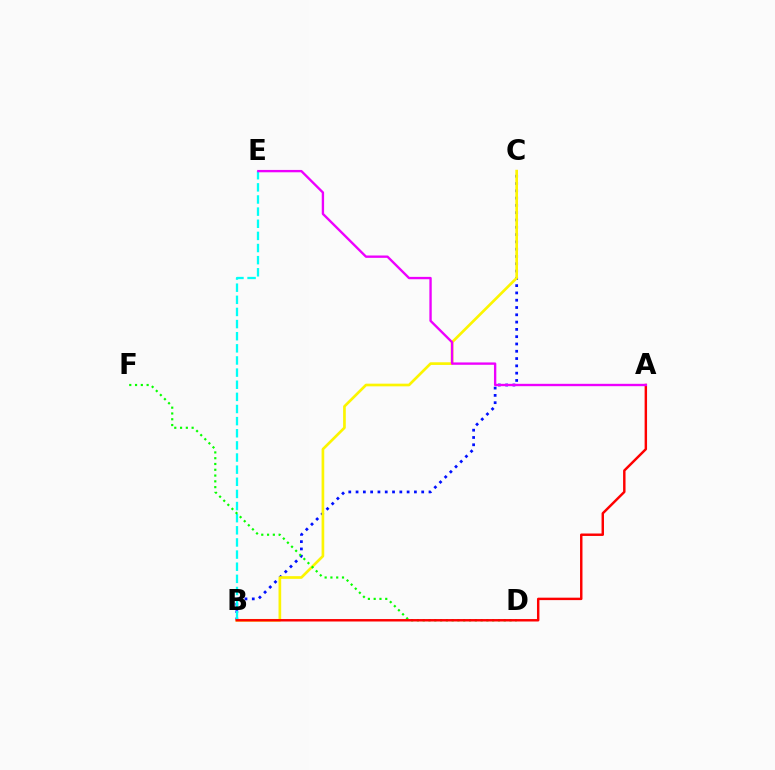{('B', 'C'): [{'color': '#0010ff', 'line_style': 'dotted', 'thickness': 1.98}, {'color': '#fcf500', 'line_style': 'solid', 'thickness': 1.92}], ('B', 'E'): [{'color': '#00fff6', 'line_style': 'dashed', 'thickness': 1.65}], ('D', 'F'): [{'color': '#08ff00', 'line_style': 'dotted', 'thickness': 1.57}], ('A', 'B'): [{'color': '#ff0000', 'line_style': 'solid', 'thickness': 1.76}], ('A', 'E'): [{'color': '#ee00ff', 'line_style': 'solid', 'thickness': 1.7}]}